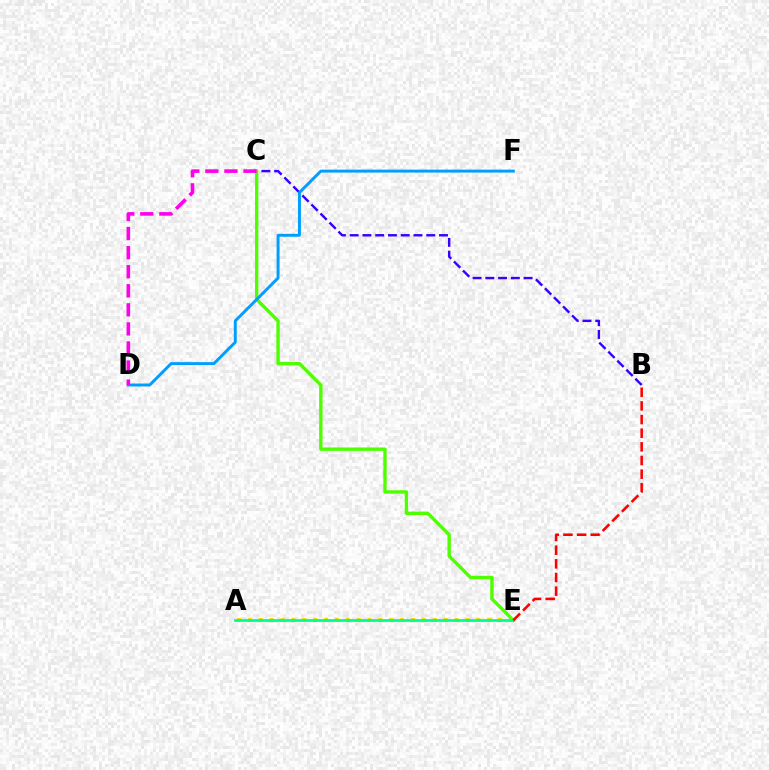{('B', 'C'): [{'color': '#3700ff', 'line_style': 'dashed', 'thickness': 1.73}], ('A', 'E'): [{'color': '#ffd500', 'line_style': 'dotted', 'thickness': 2.96}, {'color': '#00ff86', 'line_style': 'solid', 'thickness': 1.97}], ('C', 'E'): [{'color': '#4fff00', 'line_style': 'solid', 'thickness': 2.43}], ('D', 'F'): [{'color': '#009eff', 'line_style': 'solid', 'thickness': 2.12}], ('C', 'D'): [{'color': '#ff00ed', 'line_style': 'dashed', 'thickness': 2.59}], ('B', 'E'): [{'color': '#ff0000', 'line_style': 'dashed', 'thickness': 1.85}]}